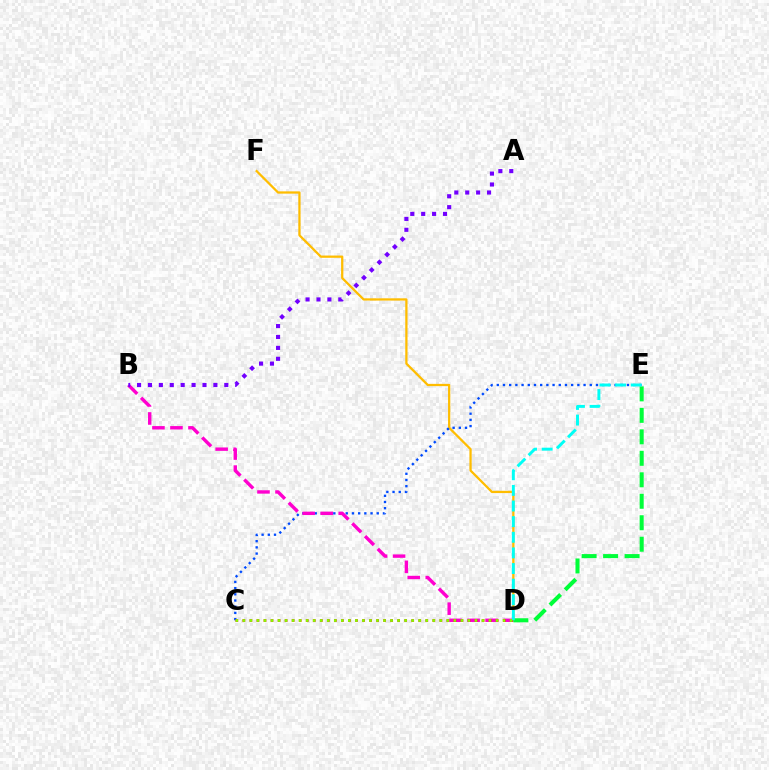{('D', 'F'): [{'color': '#ffbd00', 'line_style': 'solid', 'thickness': 1.63}], ('C', 'E'): [{'color': '#004bff', 'line_style': 'dotted', 'thickness': 1.68}], ('B', 'D'): [{'color': '#ff00cf', 'line_style': 'dashed', 'thickness': 2.45}], ('C', 'D'): [{'color': '#ff0000', 'line_style': 'dotted', 'thickness': 1.91}, {'color': '#84ff00', 'line_style': 'dotted', 'thickness': 1.91}], ('D', 'E'): [{'color': '#00ff39', 'line_style': 'dashed', 'thickness': 2.92}, {'color': '#00fff6', 'line_style': 'dashed', 'thickness': 2.12}], ('A', 'B'): [{'color': '#7200ff', 'line_style': 'dotted', 'thickness': 2.96}]}